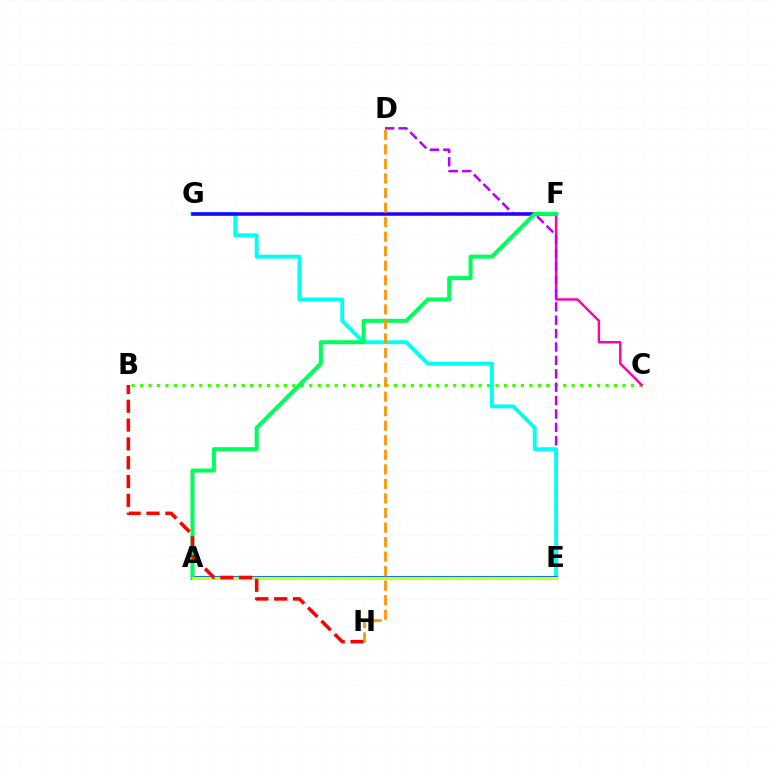{('B', 'C'): [{'color': '#3dff00', 'line_style': 'dotted', 'thickness': 2.3}], ('C', 'F'): [{'color': '#ff00ac', 'line_style': 'solid', 'thickness': 1.76}], ('D', 'E'): [{'color': '#b900ff', 'line_style': 'dashed', 'thickness': 1.82}], ('E', 'G'): [{'color': '#00fff6', 'line_style': 'solid', 'thickness': 2.8}], ('F', 'G'): [{'color': '#2500ff', 'line_style': 'solid', 'thickness': 2.53}], ('A', 'E'): [{'color': '#0074ff', 'line_style': 'solid', 'thickness': 2.94}, {'color': '#d1ff00', 'line_style': 'solid', 'thickness': 2.22}], ('A', 'F'): [{'color': '#00ff5c', 'line_style': 'solid', 'thickness': 2.9}], ('B', 'H'): [{'color': '#ff0000', 'line_style': 'dashed', 'thickness': 2.56}], ('D', 'H'): [{'color': '#ff9400', 'line_style': 'dashed', 'thickness': 1.98}]}